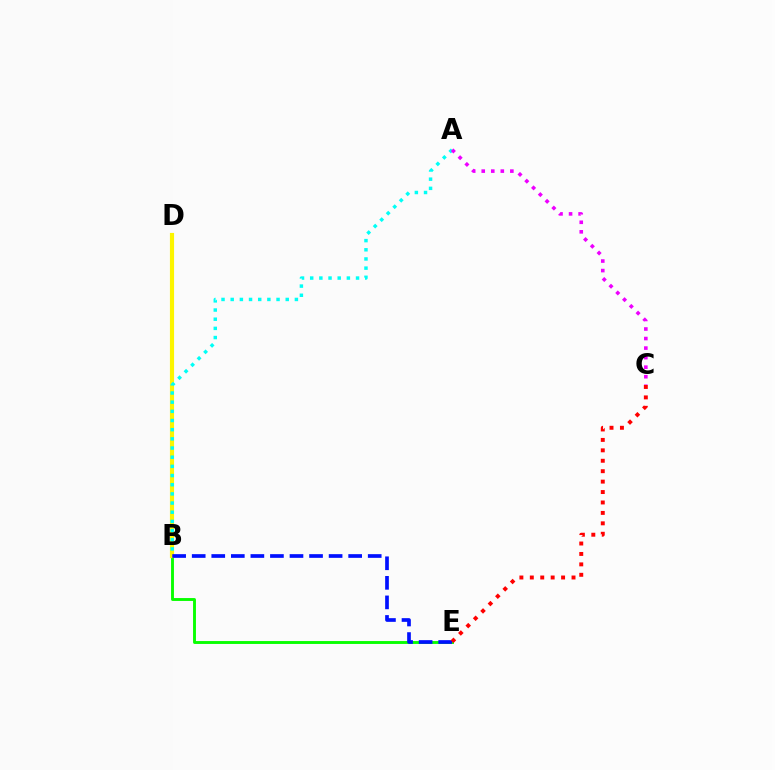{('B', 'E'): [{'color': '#08ff00', 'line_style': 'solid', 'thickness': 2.08}, {'color': '#0010ff', 'line_style': 'dashed', 'thickness': 2.66}], ('B', 'D'): [{'color': '#fcf500', 'line_style': 'solid', 'thickness': 2.99}], ('C', 'E'): [{'color': '#ff0000', 'line_style': 'dotted', 'thickness': 2.83}], ('A', 'B'): [{'color': '#00fff6', 'line_style': 'dotted', 'thickness': 2.49}], ('A', 'C'): [{'color': '#ee00ff', 'line_style': 'dotted', 'thickness': 2.59}]}